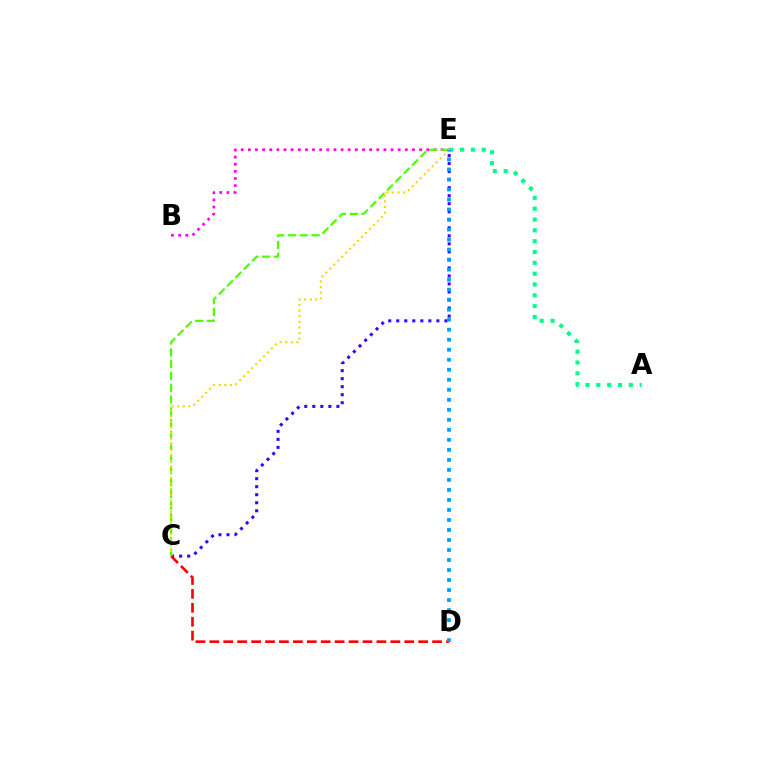{('C', 'E'): [{'color': '#3700ff', 'line_style': 'dotted', 'thickness': 2.18}, {'color': '#4fff00', 'line_style': 'dashed', 'thickness': 1.6}, {'color': '#ffd500', 'line_style': 'dotted', 'thickness': 1.52}], ('B', 'E'): [{'color': '#ff00ed', 'line_style': 'dotted', 'thickness': 1.94}], ('C', 'D'): [{'color': '#ff0000', 'line_style': 'dashed', 'thickness': 1.89}], ('A', 'E'): [{'color': '#00ff86', 'line_style': 'dotted', 'thickness': 2.94}], ('D', 'E'): [{'color': '#009eff', 'line_style': 'dotted', 'thickness': 2.72}]}